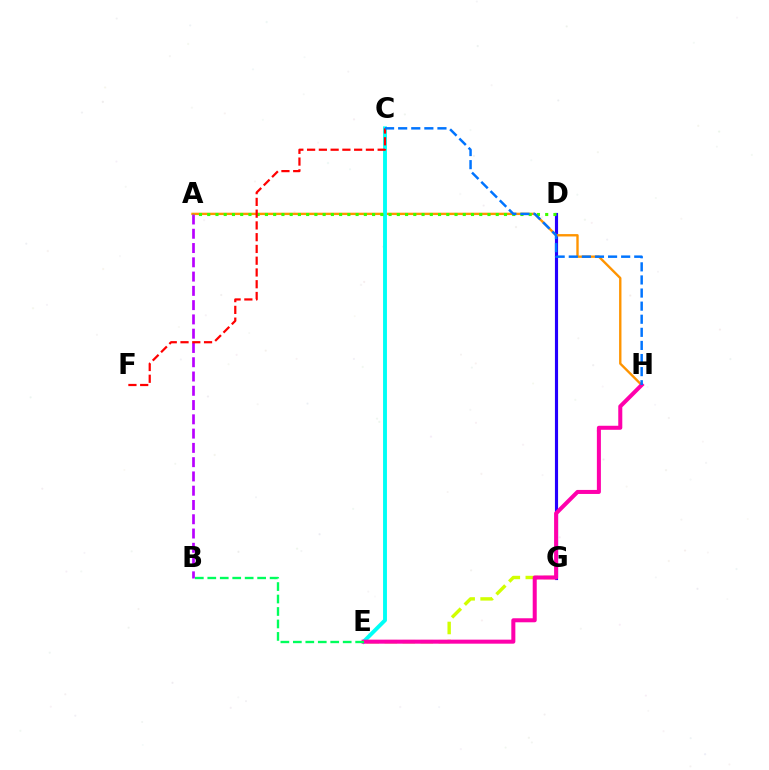{('D', 'G'): [{'color': '#2500ff', 'line_style': 'solid', 'thickness': 2.26}], ('A', 'H'): [{'color': '#ff9400', 'line_style': 'solid', 'thickness': 1.71}], ('C', 'E'): [{'color': '#00fff6', 'line_style': 'solid', 'thickness': 2.79}], ('E', 'G'): [{'color': '#d1ff00', 'line_style': 'dashed', 'thickness': 2.45}], ('A', 'B'): [{'color': '#b900ff', 'line_style': 'dashed', 'thickness': 1.94}], ('E', 'H'): [{'color': '#ff00ac', 'line_style': 'solid', 'thickness': 2.9}], ('B', 'E'): [{'color': '#00ff5c', 'line_style': 'dashed', 'thickness': 1.69}], ('A', 'D'): [{'color': '#3dff00', 'line_style': 'dotted', 'thickness': 2.24}], ('C', 'F'): [{'color': '#ff0000', 'line_style': 'dashed', 'thickness': 1.6}], ('C', 'H'): [{'color': '#0074ff', 'line_style': 'dashed', 'thickness': 1.78}]}